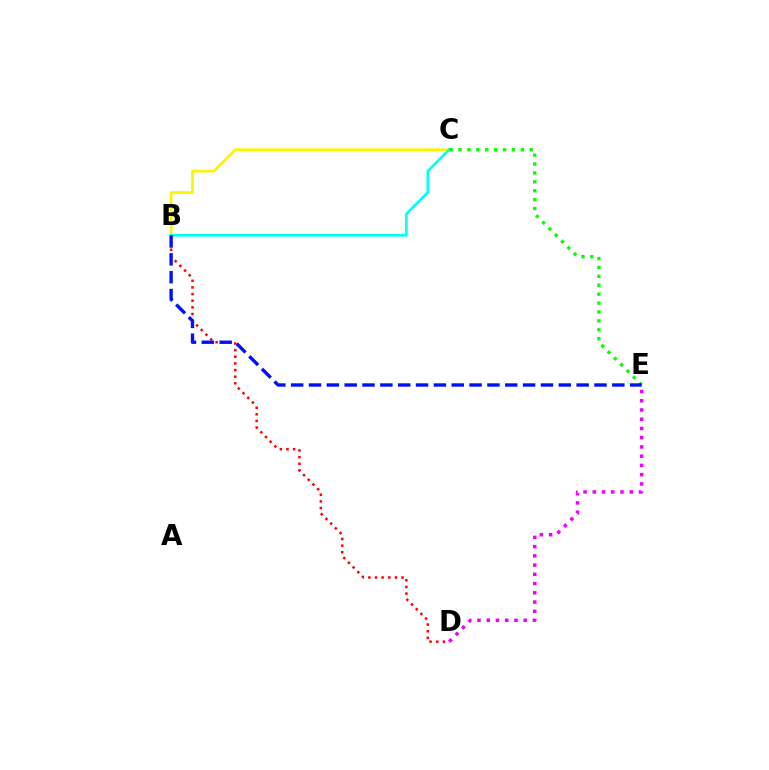{('B', 'D'): [{'color': '#ff0000', 'line_style': 'dotted', 'thickness': 1.8}], ('B', 'C'): [{'color': '#fcf500', 'line_style': 'solid', 'thickness': 1.94}, {'color': '#00fff6', 'line_style': 'solid', 'thickness': 1.89}], ('C', 'E'): [{'color': '#08ff00', 'line_style': 'dotted', 'thickness': 2.42}], ('D', 'E'): [{'color': '#ee00ff', 'line_style': 'dotted', 'thickness': 2.51}], ('B', 'E'): [{'color': '#0010ff', 'line_style': 'dashed', 'thickness': 2.42}]}